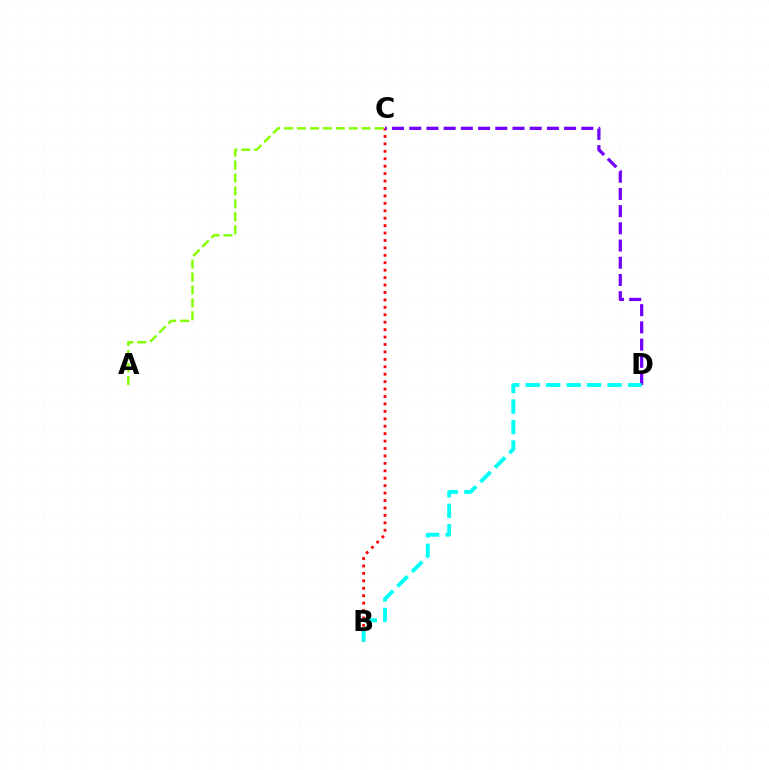{('A', 'C'): [{'color': '#84ff00', 'line_style': 'dashed', 'thickness': 1.76}], ('B', 'C'): [{'color': '#ff0000', 'line_style': 'dotted', 'thickness': 2.02}], ('C', 'D'): [{'color': '#7200ff', 'line_style': 'dashed', 'thickness': 2.34}], ('B', 'D'): [{'color': '#00fff6', 'line_style': 'dashed', 'thickness': 2.78}]}